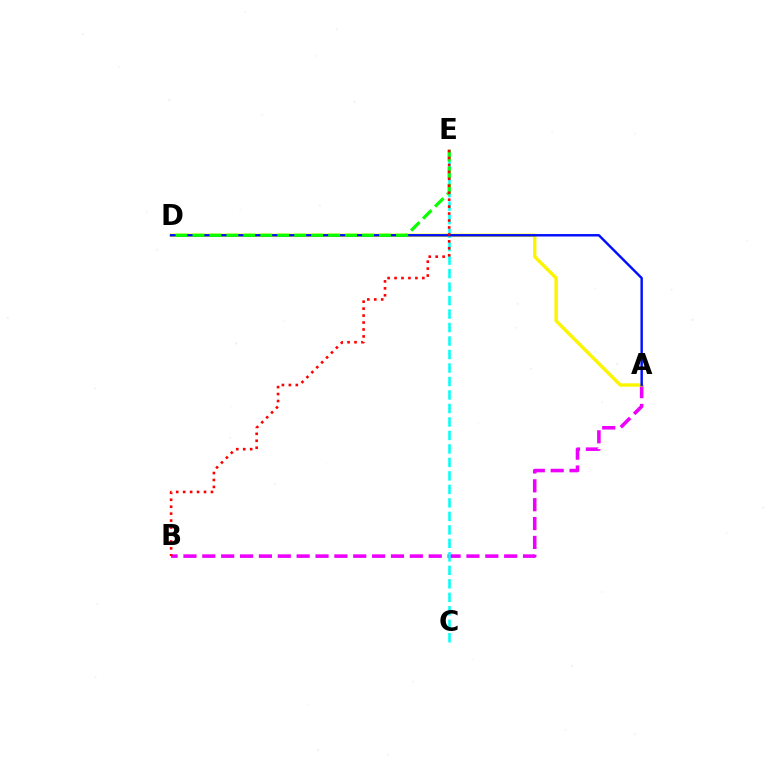{('A', 'B'): [{'color': '#ee00ff', 'line_style': 'dashed', 'thickness': 2.56}], ('A', 'D'): [{'color': '#fcf500', 'line_style': 'solid', 'thickness': 2.44}, {'color': '#0010ff', 'line_style': 'solid', 'thickness': 1.75}], ('C', 'E'): [{'color': '#00fff6', 'line_style': 'dashed', 'thickness': 1.83}], ('D', 'E'): [{'color': '#08ff00', 'line_style': 'dashed', 'thickness': 2.3}], ('B', 'E'): [{'color': '#ff0000', 'line_style': 'dotted', 'thickness': 1.89}]}